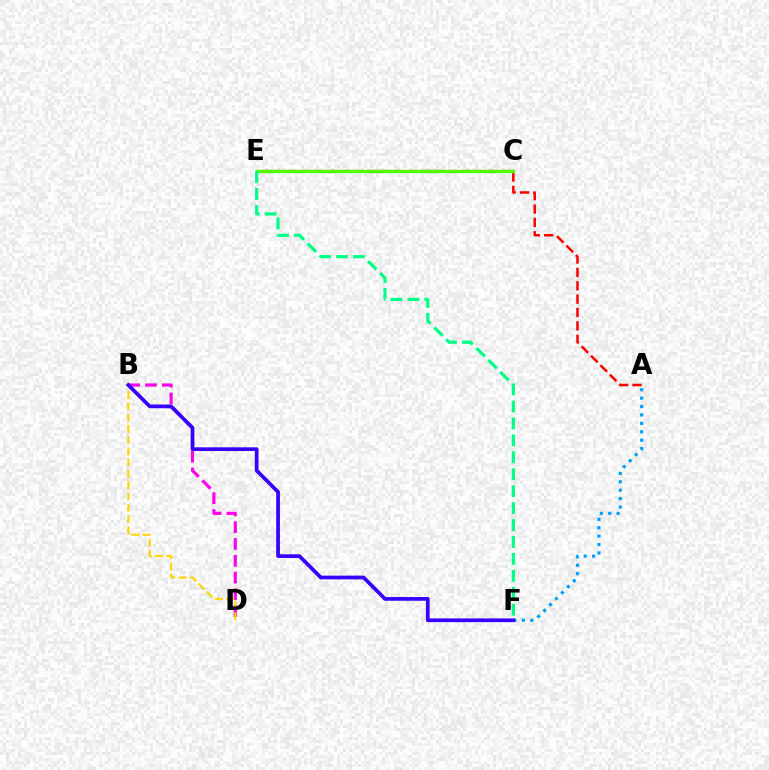{('A', 'F'): [{'color': '#009eff', 'line_style': 'dotted', 'thickness': 2.29}], ('B', 'D'): [{'color': '#ff00ed', 'line_style': 'dashed', 'thickness': 2.28}, {'color': '#ffd500', 'line_style': 'dashed', 'thickness': 1.53}], ('A', 'E'): [{'color': '#ff0000', 'line_style': 'dashed', 'thickness': 1.82}], ('C', 'E'): [{'color': '#4fff00', 'line_style': 'solid', 'thickness': 2.37}], ('E', 'F'): [{'color': '#00ff86', 'line_style': 'dashed', 'thickness': 2.3}], ('B', 'F'): [{'color': '#3700ff', 'line_style': 'solid', 'thickness': 2.68}]}